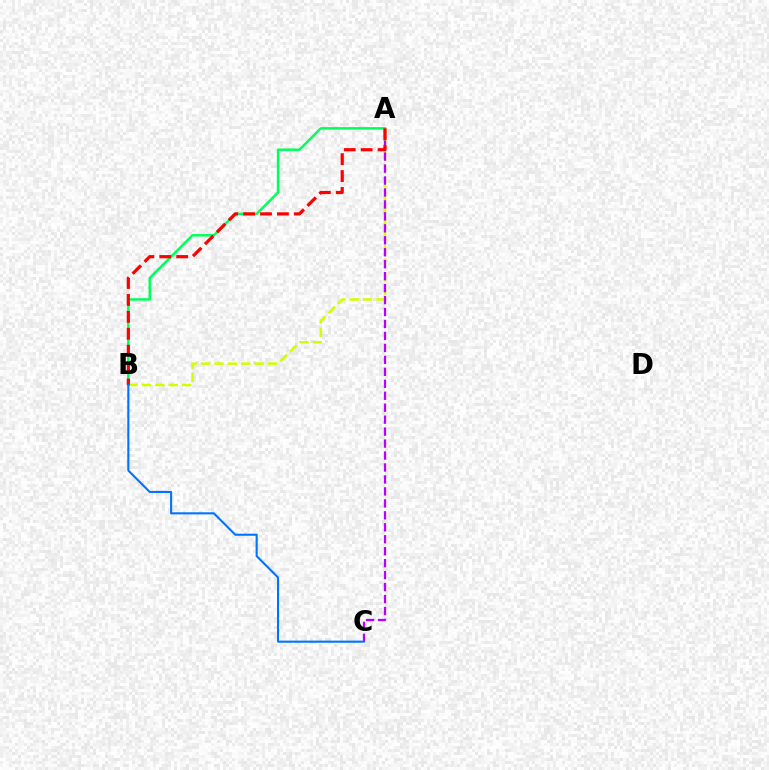{('A', 'B'): [{'color': '#d1ff00', 'line_style': 'dashed', 'thickness': 1.82}, {'color': '#00ff5c', 'line_style': 'solid', 'thickness': 1.78}, {'color': '#ff0000', 'line_style': 'dashed', 'thickness': 2.3}], ('A', 'C'): [{'color': '#b900ff', 'line_style': 'dashed', 'thickness': 1.62}], ('B', 'C'): [{'color': '#0074ff', 'line_style': 'solid', 'thickness': 1.51}]}